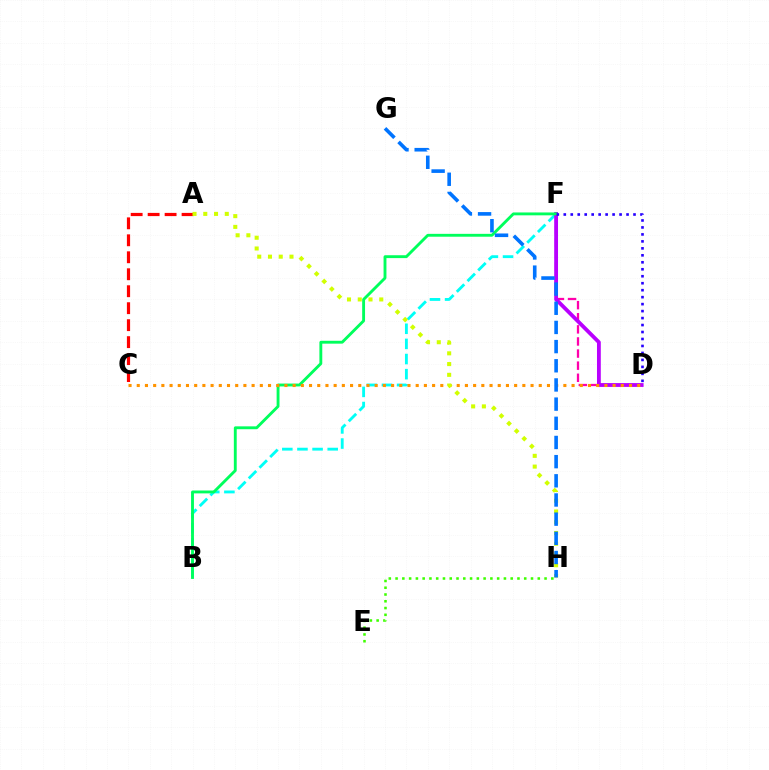{('B', 'F'): [{'color': '#00fff6', 'line_style': 'dashed', 'thickness': 2.06}, {'color': '#00ff5c', 'line_style': 'solid', 'thickness': 2.07}], ('A', 'C'): [{'color': '#ff0000', 'line_style': 'dashed', 'thickness': 2.31}], ('D', 'F'): [{'color': '#ff00ac', 'line_style': 'dashed', 'thickness': 1.64}, {'color': '#b900ff', 'line_style': 'solid', 'thickness': 2.75}, {'color': '#2500ff', 'line_style': 'dotted', 'thickness': 1.89}], ('C', 'D'): [{'color': '#ff9400', 'line_style': 'dotted', 'thickness': 2.23}], ('A', 'H'): [{'color': '#d1ff00', 'line_style': 'dotted', 'thickness': 2.92}], ('G', 'H'): [{'color': '#0074ff', 'line_style': 'dashed', 'thickness': 2.6}], ('E', 'H'): [{'color': '#3dff00', 'line_style': 'dotted', 'thickness': 1.84}]}